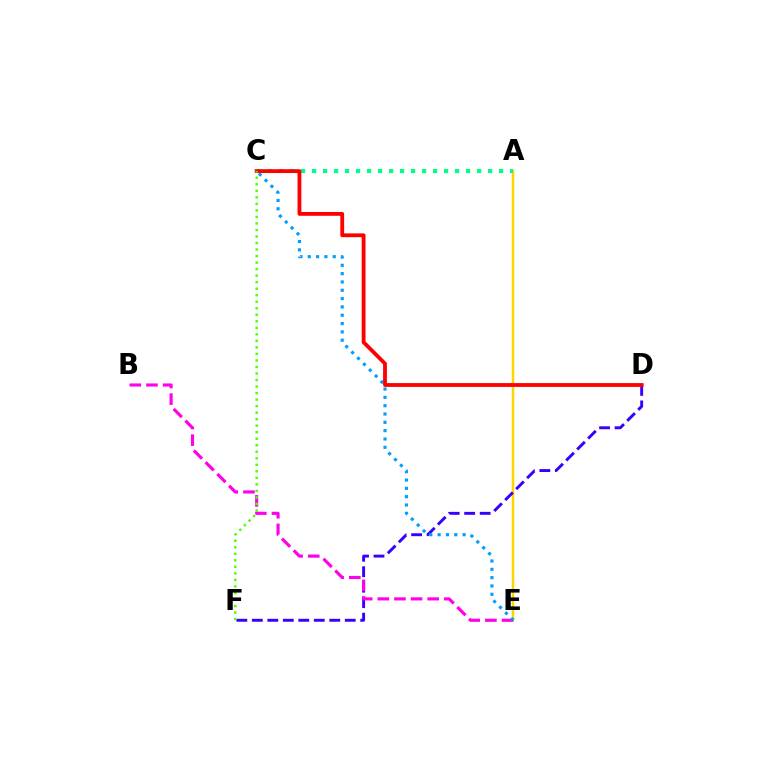{('A', 'E'): [{'color': '#ffd500', 'line_style': 'solid', 'thickness': 1.79}], ('D', 'F'): [{'color': '#3700ff', 'line_style': 'dashed', 'thickness': 2.1}], ('B', 'E'): [{'color': '#ff00ed', 'line_style': 'dashed', 'thickness': 2.26}], ('A', 'C'): [{'color': '#00ff86', 'line_style': 'dotted', 'thickness': 2.99}], ('C', 'E'): [{'color': '#009eff', 'line_style': 'dotted', 'thickness': 2.26}], ('C', 'D'): [{'color': '#ff0000', 'line_style': 'solid', 'thickness': 2.75}], ('C', 'F'): [{'color': '#4fff00', 'line_style': 'dotted', 'thickness': 1.77}]}